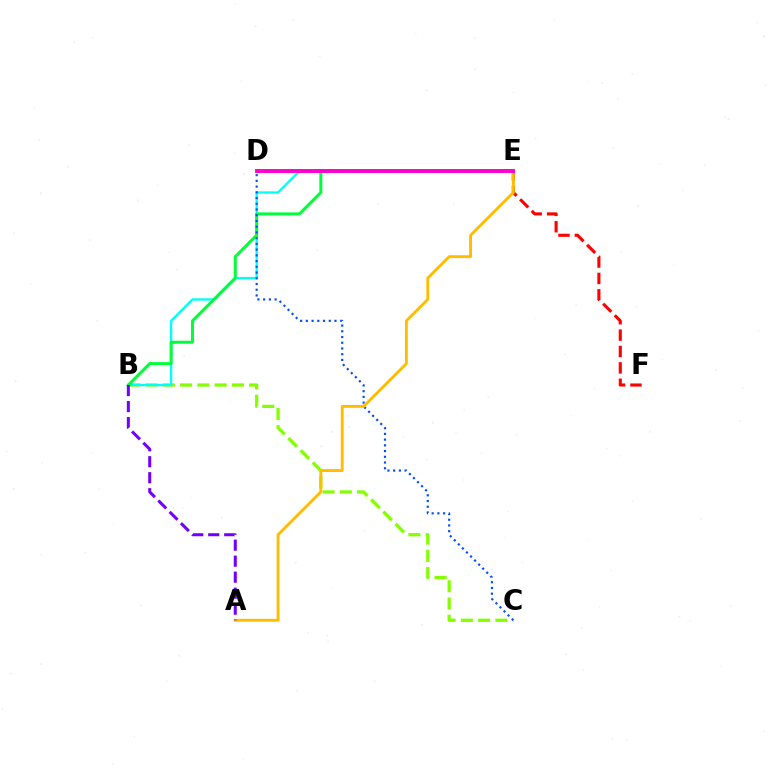{('B', 'C'): [{'color': '#84ff00', 'line_style': 'dashed', 'thickness': 2.34}], ('D', 'F'): [{'color': '#ff0000', 'line_style': 'dashed', 'thickness': 2.23}], ('B', 'E'): [{'color': '#00fff6', 'line_style': 'solid', 'thickness': 1.69}, {'color': '#00ff39', 'line_style': 'solid', 'thickness': 2.16}], ('C', 'D'): [{'color': '#004bff', 'line_style': 'dotted', 'thickness': 1.56}], ('A', 'E'): [{'color': '#ffbd00', 'line_style': 'solid', 'thickness': 2.07}], ('D', 'E'): [{'color': '#ff00cf', 'line_style': 'solid', 'thickness': 2.81}], ('A', 'B'): [{'color': '#7200ff', 'line_style': 'dashed', 'thickness': 2.17}]}